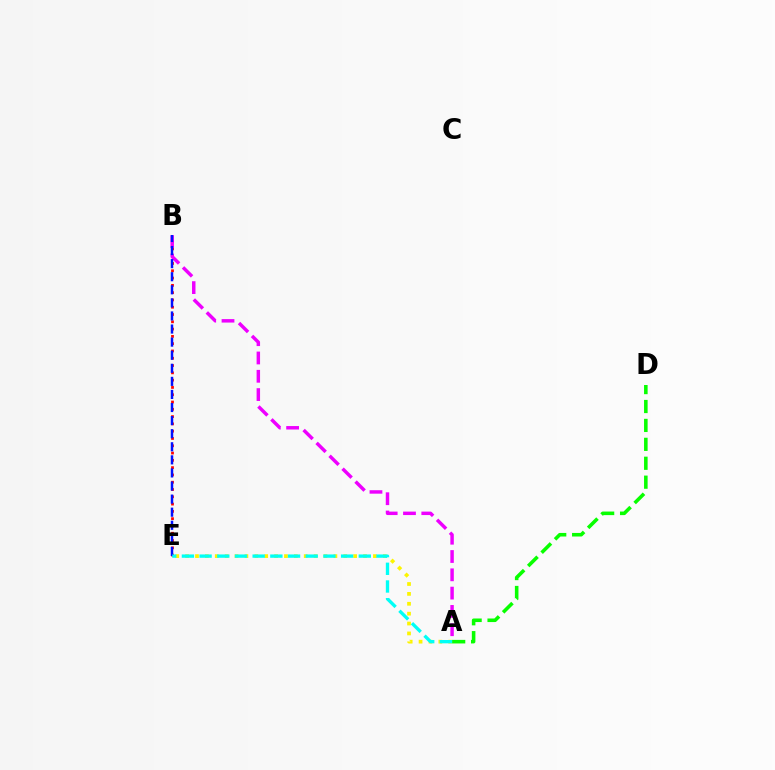{('A', 'E'): [{'color': '#fcf500', 'line_style': 'dotted', 'thickness': 2.69}, {'color': '#00fff6', 'line_style': 'dashed', 'thickness': 2.4}], ('A', 'D'): [{'color': '#08ff00', 'line_style': 'dashed', 'thickness': 2.57}], ('B', 'E'): [{'color': '#ff0000', 'line_style': 'dotted', 'thickness': 1.98}, {'color': '#0010ff', 'line_style': 'dashed', 'thickness': 1.78}], ('A', 'B'): [{'color': '#ee00ff', 'line_style': 'dashed', 'thickness': 2.49}]}